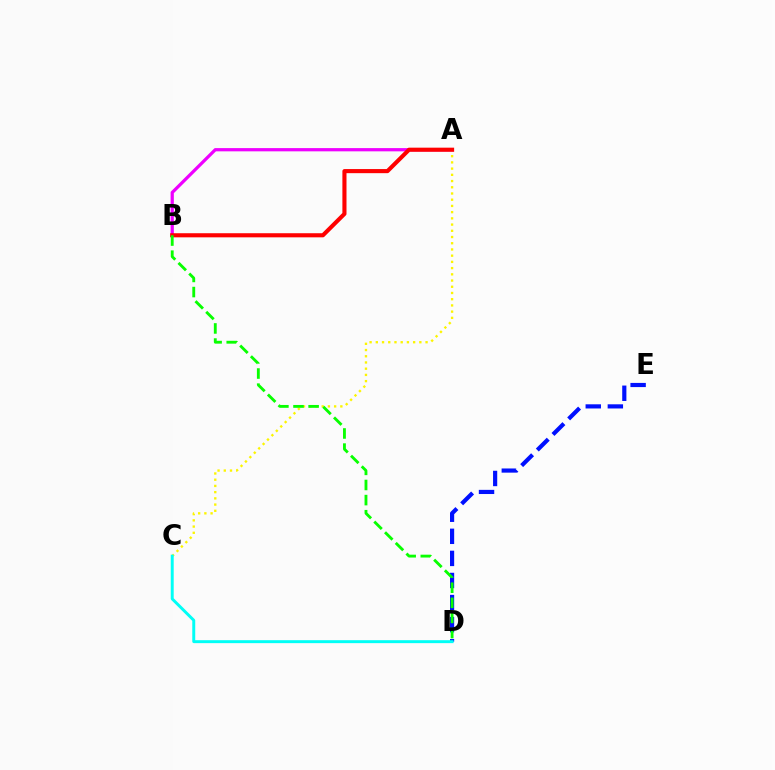{('D', 'E'): [{'color': '#0010ff', 'line_style': 'dashed', 'thickness': 3.0}], ('A', 'B'): [{'color': '#ee00ff', 'line_style': 'solid', 'thickness': 2.33}, {'color': '#ff0000', 'line_style': 'solid', 'thickness': 2.96}], ('A', 'C'): [{'color': '#fcf500', 'line_style': 'dotted', 'thickness': 1.69}], ('B', 'D'): [{'color': '#08ff00', 'line_style': 'dashed', 'thickness': 2.05}], ('C', 'D'): [{'color': '#00fff6', 'line_style': 'solid', 'thickness': 2.12}]}